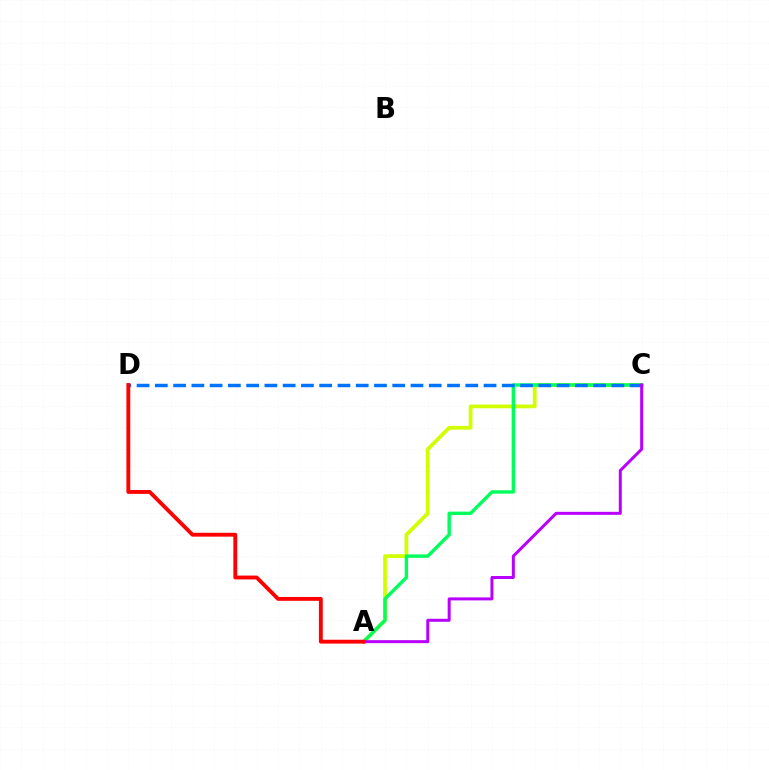{('A', 'C'): [{'color': '#d1ff00', 'line_style': 'solid', 'thickness': 2.7}, {'color': '#00ff5c', 'line_style': 'solid', 'thickness': 2.46}, {'color': '#b900ff', 'line_style': 'solid', 'thickness': 2.16}], ('C', 'D'): [{'color': '#0074ff', 'line_style': 'dashed', 'thickness': 2.48}], ('A', 'D'): [{'color': '#ff0000', 'line_style': 'solid', 'thickness': 2.77}]}